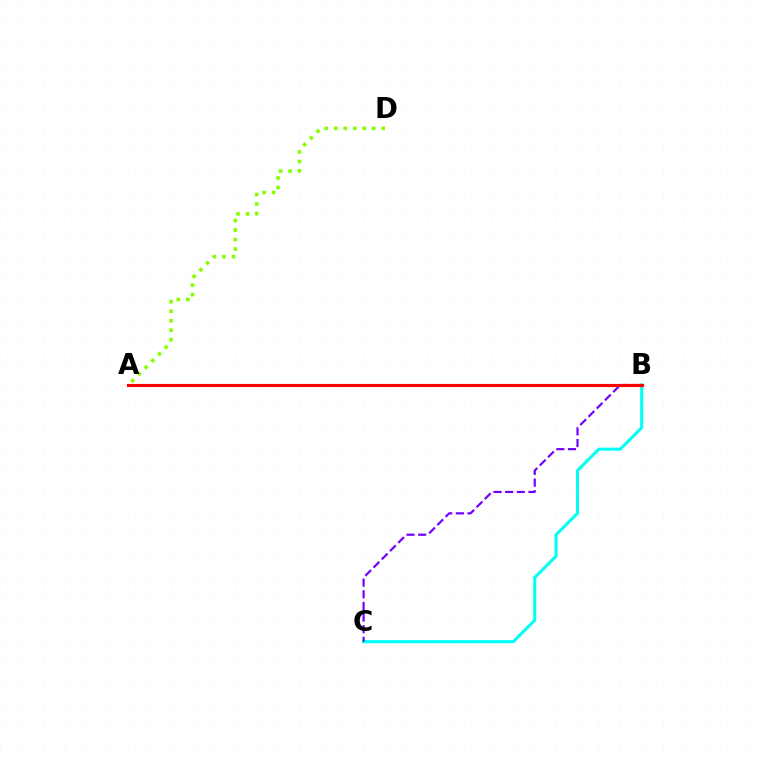{('B', 'C'): [{'color': '#00fff6', 'line_style': 'solid', 'thickness': 2.2}, {'color': '#7200ff', 'line_style': 'dashed', 'thickness': 1.58}], ('A', 'D'): [{'color': '#84ff00', 'line_style': 'dotted', 'thickness': 2.58}], ('A', 'B'): [{'color': '#ff0000', 'line_style': 'solid', 'thickness': 2.25}]}